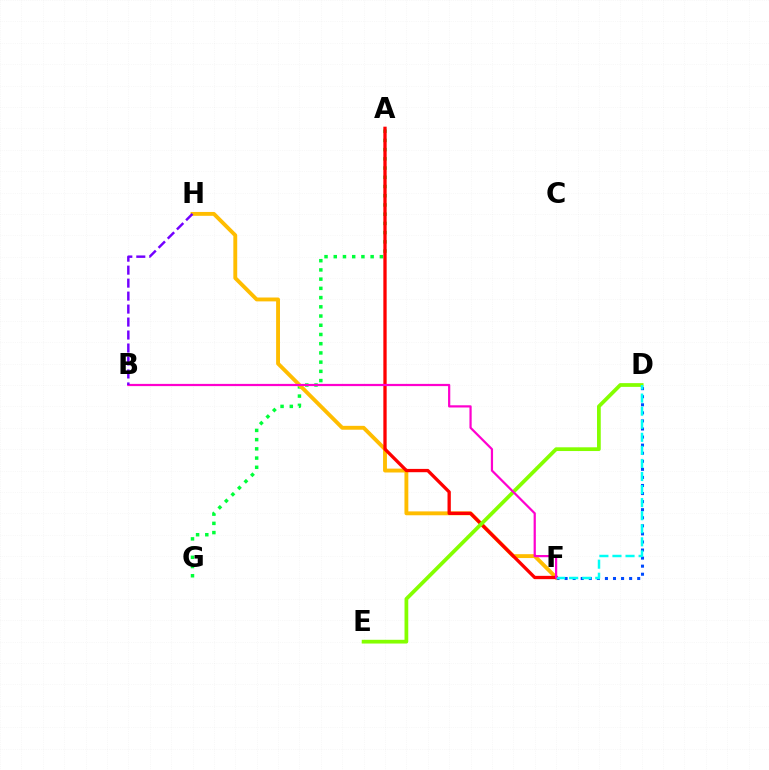{('A', 'G'): [{'color': '#00ff39', 'line_style': 'dotted', 'thickness': 2.51}], ('D', 'F'): [{'color': '#004bff', 'line_style': 'dotted', 'thickness': 2.19}, {'color': '#00fff6', 'line_style': 'dashed', 'thickness': 1.78}], ('F', 'H'): [{'color': '#ffbd00', 'line_style': 'solid', 'thickness': 2.79}], ('A', 'F'): [{'color': '#ff0000', 'line_style': 'solid', 'thickness': 2.38}], ('D', 'E'): [{'color': '#84ff00', 'line_style': 'solid', 'thickness': 2.7}], ('B', 'F'): [{'color': '#ff00cf', 'line_style': 'solid', 'thickness': 1.6}], ('B', 'H'): [{'color': '#7200ff', 'line_style': 'dashed', 'thickness': 1.76}]}